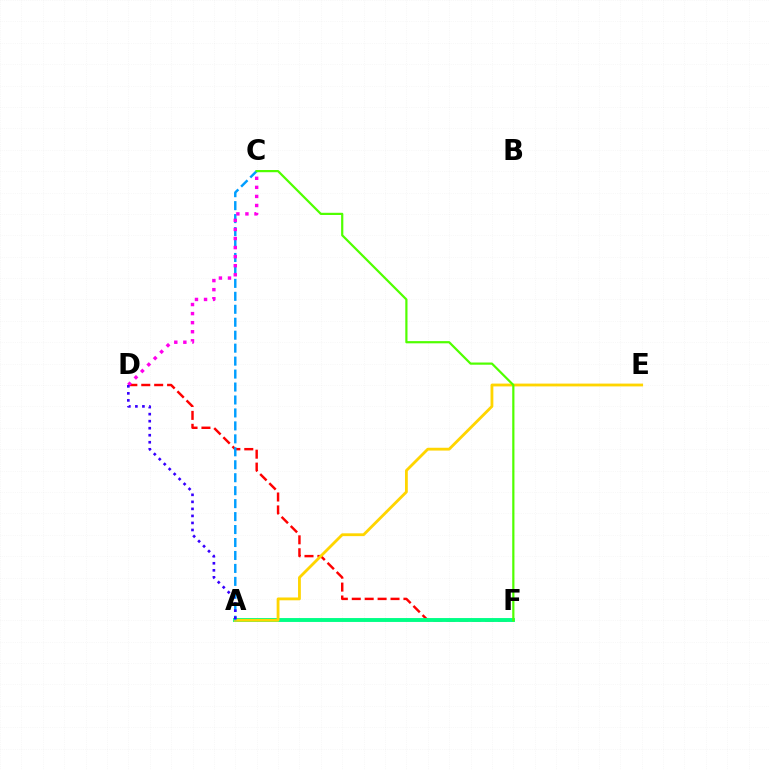{('D', 'F'): [{'color': '#ff0000', 'line_style': 'dashed', 'thickness': 1.76}], ('A', 'F'): [{'color': '#00ff86', 'line_style': 'solid', 'thickness': 2.8}], ('A', 'E'): [{'color': '#ffd500', 'line_style': 'solid', 'thickness': 2.03}], ('A', 'C'): [{'color': '#009eff', 'line_style': 'dashed', 'thickness': 1.76}], ('C', 'F'): [{'color': '#4fff00', 'line_style': 'solid', 'thickness': 1.59}], ('C', 'D'): [{'color': '#ff00ed', 'line_style': 'dotted', 'thickness': 2.46}], ('A', 'D'): [{'color': '#3700ff', 'line_style': 'dotted', 'thickness': 1.91}]}